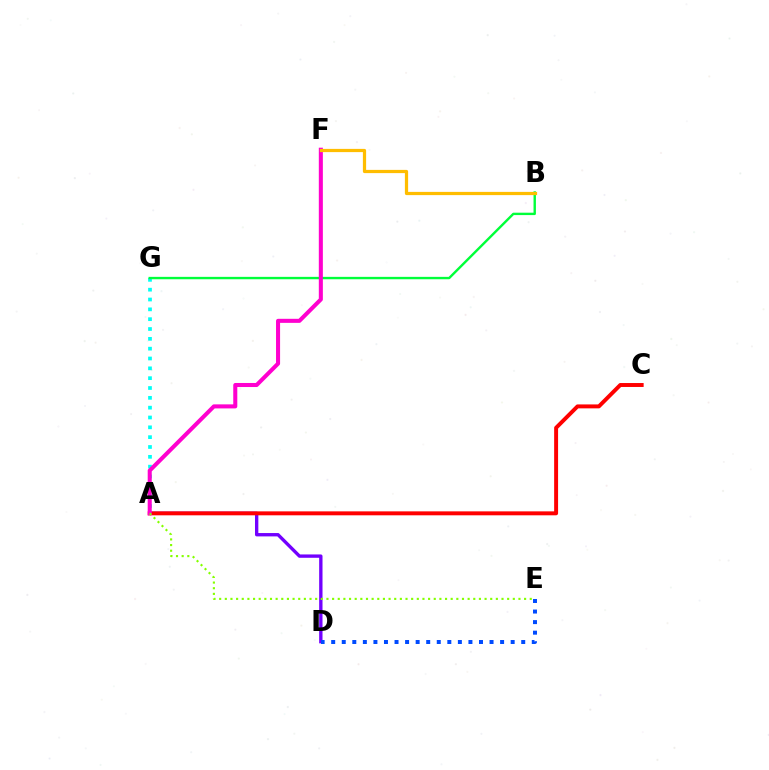{('A', 'G'): [{'color': '#00fff6', 'line_style': 'dotted', 'thickness': 2.67}], ('A', 'D'): [{'color': '#7200ff', 'line_style': 'solid', 'thickness': 2.41}], ('B', 'G'): [{'color': '#00ff39', 'line_style': 'solid', 'thickness': 1.72}], ('A', 'C'): [{'color': '#ff0000', 'line_style': 'solid', 'thickness': 2.84}], ('A', 'F'): [{'color': '#ff00cf', 'line_style': 'solid', 'thickness': 2.92}], ('B', 'F'): [{'color': '#ffbd00', 'line_style': 'solid', 'thickness': 2.32}], ('D', 'E'): [{'color': '#004bff', 'line_style': 'dotted', 'thickness': 2.87}], ('A', 'E'): [{'color': '#84ff00', 'line_style': 'dotted', 'thickness': 1.53}]}